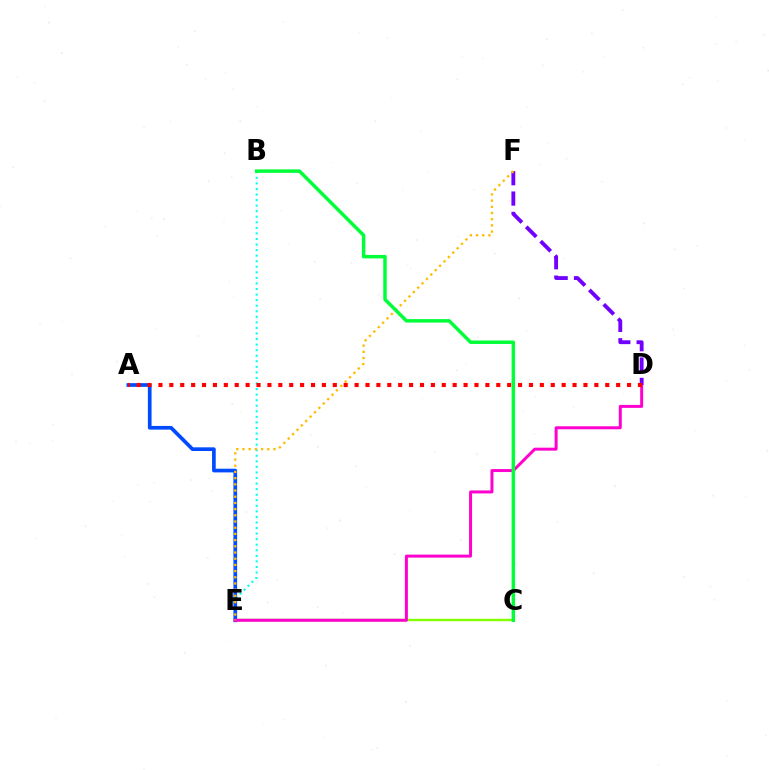{('B', 'E'): [{'color': '#00fff6', 'line_style': 'dotted', 'thickness': 1.51}], ('C', 'E'): [{'color': '#84ff00', 'line_style': 'solid', 'thickness': 1.75}], ('A', 'E'): [{'color': '#004bff', 'line_style': 'solid', 'thickness': 2.65}], ('D', 'E'): [{'color': '#ff00cf', 'line_style': 'solid', 'thickness': 2.14}], ('D', 'F'): [{'color': '#7200ff', 'line_style': 'dashed', 'thickness': 2.76}], ('E', 'F'): [{'color': '#ffbd00', 'line_style': 'dotted', 'thickness': 1.68}], ('A', 'D'): [{'color': '#ff0000', 'line_style': 'dotted', 'thickness': 2.96}], ('B', 'C'): [{'color': '#00ff39', 'line_style': 'solid', 'thickness': 2.5}]}